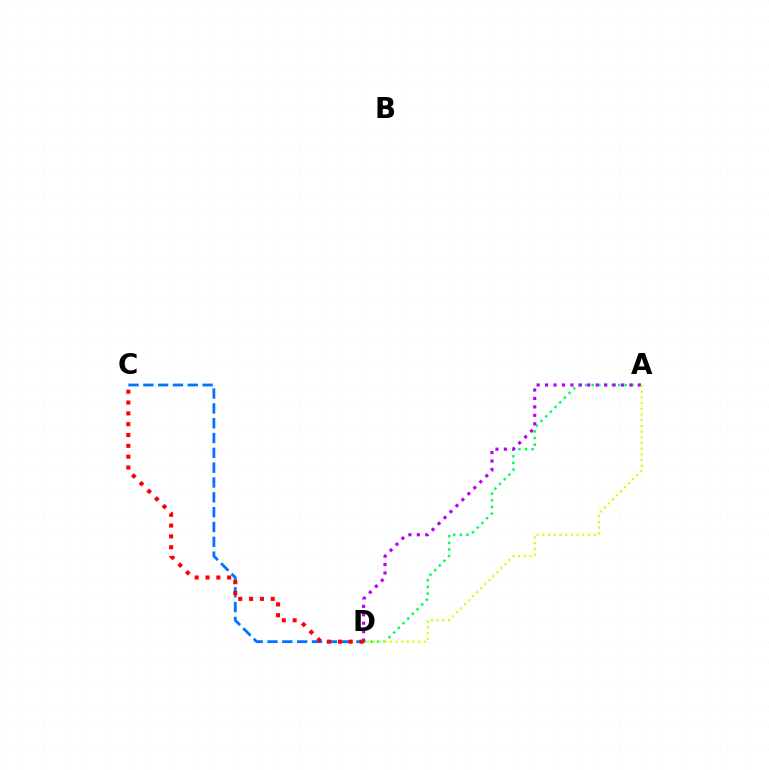{('A', 'D'): [{'color': '#00ff5c', 'line_style': 'dotted', 'thickness': 1.8}, {'color': '#b900ff', 'line_style': 'dotted', 'thickness': 2.29}, {'color': '#d1ff00', 'line_style': 'dotted', 'thickness': 1.55}], ('C', 'D'): [{'color': '#0074ff', 'line_style': 'dashed', 'thickness': 2.01}, {'color': '#ff0000', 'line_style': 'dotted', 'thickness': 2.94}]}